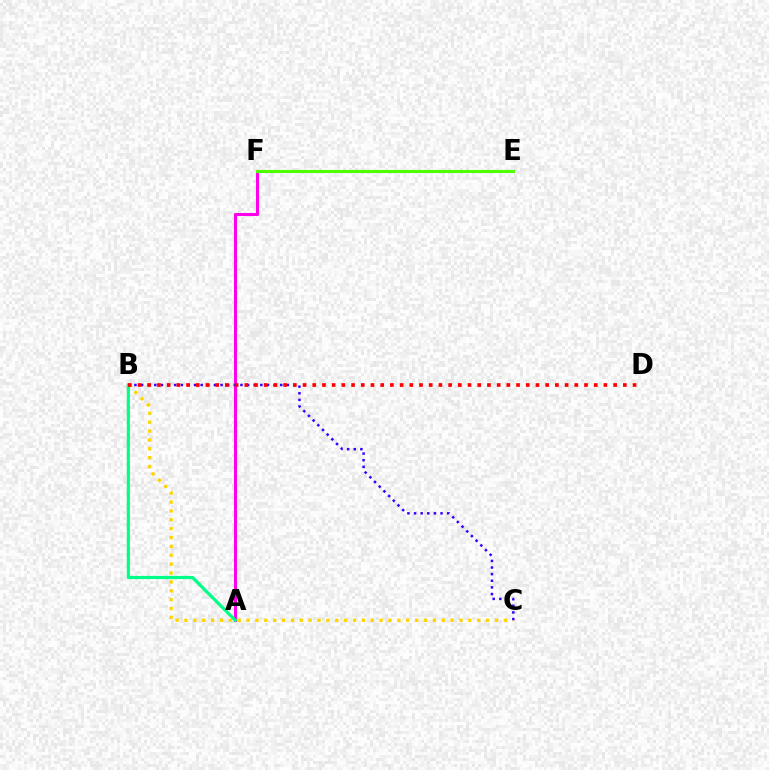{('B', 'C'): [{'color': '#ffd500', 'line_style': 'dotted', 'thickness': 2.41}, {'color': '#3700ff', 'line_style': 'dotted', 'thickness': 1.8}], ('E', 'F'): [{'color': '#009eff', 'line_style': 'dashed', 'thickness': 2.11}, {'color': '#4fff00', 'line_style': 'solid', 'thickness': 2.21}], ('A', 'F'): [{'color': '#ff00ed', 'line_style': 'solid', 'thickness': 2.21}], ('A', 'B'): [{'color': '#00ff86', 'line_style': 'solid', 'thickness': 2.29}], ('B', 'D'): [{'color': '#ff0000', 'line_style': 'dotted', 'thickness': 2.64}]}